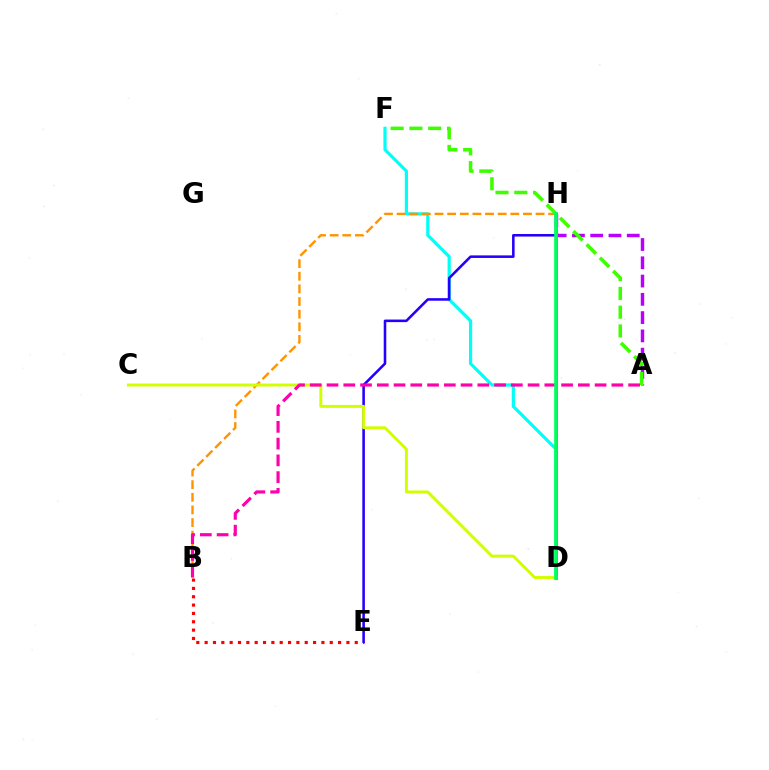{('B', 'E'): [{'color': '#ff0000', 'line_style': 'dotted', 'thickness': 2.27}], ('D', 'F'): [{'color': '#00fff6', 'line_style': 'solid', 'thickness': 2.29}], ('E', 'H'): [{'color': '#2500ff', 'line_style': 'solid', 'thickness': 1.85}], ('A', 'H'): [{'color': '#b900ff', 'line_style': 'dashed', 'thickness': 2.48}], ('B', 'H'): [{'color': '#ff9400', 'line_style': 'dashed', 'thickness': 1.72}], ('A', 'F'): [{'color': '#3dff00', 'line_style': 'dashed', 'thickness': 2.55}], ('D', 'H'): [{'color': '#0074ff', 'line_style': 'solid', 'thickness': 1.99}, {'color': '#00ff5c', 'line_style': 'solid', 'thickness': 2.64}], ('C', 'D'): [{'color': '#d1ff00', 'line_style': 'solid', 'thickness': 2.13}], ('A', 'B'): [{'color': '#ff00ac', 'line_style': 'dashed', 'thickness': 2.28}]}